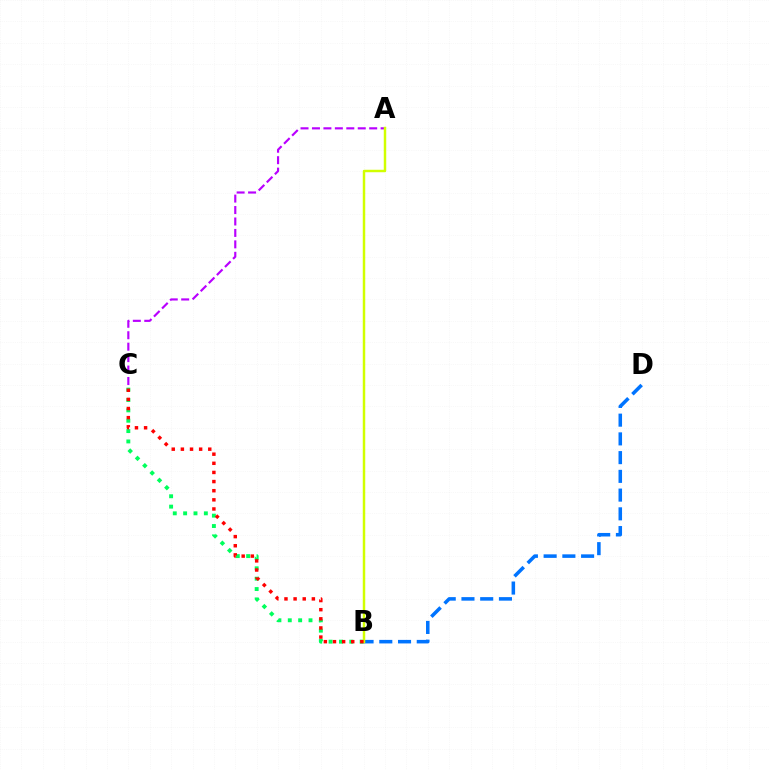{('A', 'C'): [{'color': '#b900ff', 'line_style': 'dashed', 'thickness': 1.55}], ('B', 'C'): [{'color': '#00ff5c', 'line_style': 'dotted', 'thickness': 2.82}, {'color': '#ff0000', 'line_style': 'dotted', 'thickness': 2.48}], ('B', 'D'): [{'color': '#0074ff', 'line_style': 'dashed', 'thickness': 2.55}], ('A', 'B'): [{'color': '#d1ff00', 'line_style': 'solid', 'thickness': 1.78}]}